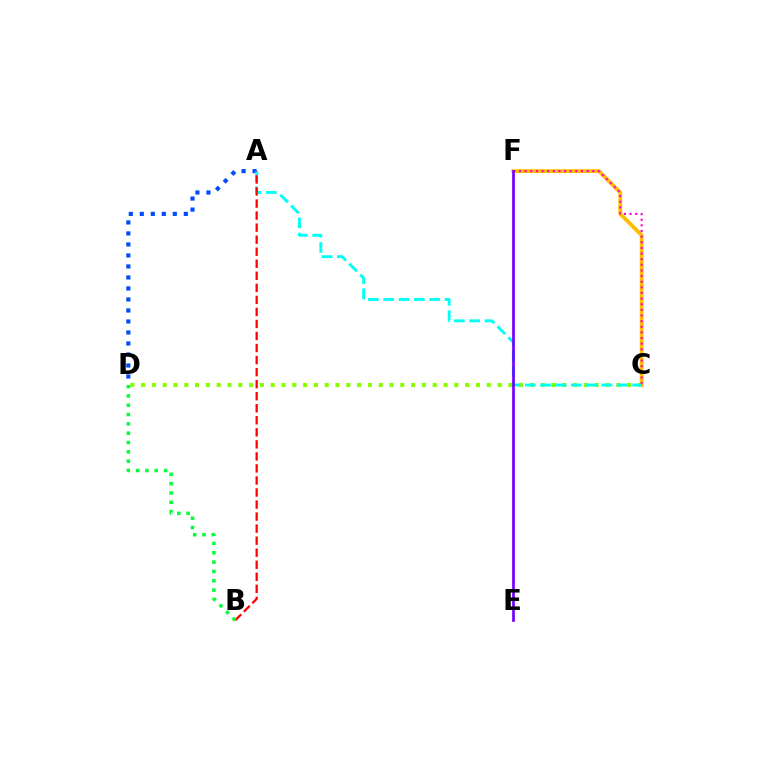{('A', 'D'): [{'color': '#004bff', 'line_style': 'dotted', 'thickness': 2.99}], ('C', 'D'): [{'color': '#84ff00', 'line_style': 'dotted', 'thickness': 2.93}], ('C', 'F'): [{'color': '#ffbd00', 'line_style': 'solid', 'thickness': 2.75}, {'color': '#ff00cf', 'line_style': 'dotted', 'thickness': 1.53}], ('A', 'C'): [{'color': '#00fff6', 'line_style': 'dashed', 'thickness': 2.08}], ('E', 'F'): [{'color': '#7200ff', 'line_style': 'solid', 'thickness': 1.94}], ('A', 'B'): [{'color': '#ff0000', 'line_style': 'dashed', 'thickness': 1.64}], ('B', 'D'): [{'color': '#00ff39', 'line_style': 'dotted', 'thickness': 2.53}]}